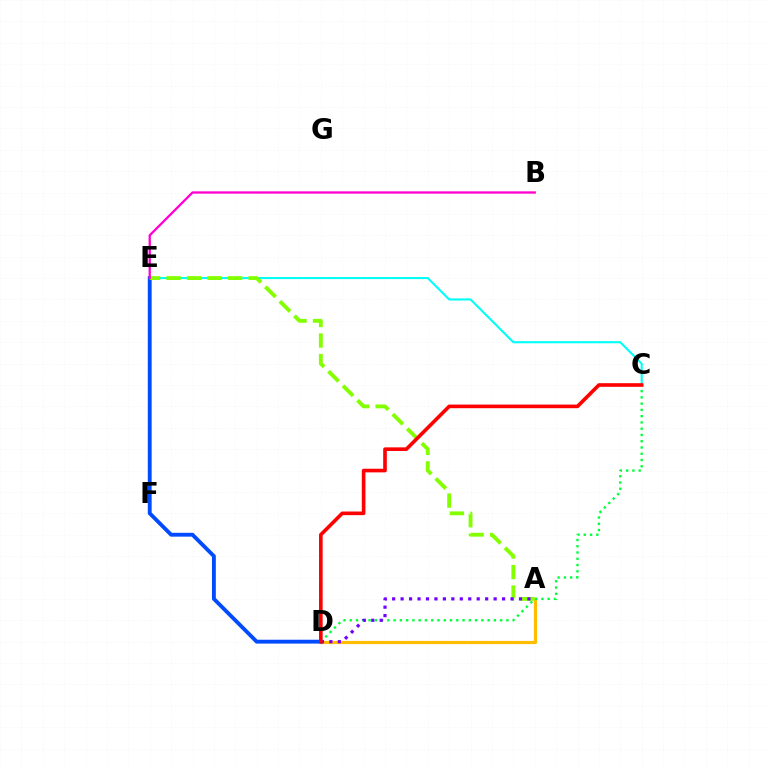{('A', 'D'): [{'color': '#ffbd00', 'line_style': 'solid', 'thickness': 2.27}, {'color': '#7200ff', 'line_style': 'dotted', 'thickness': 2.3}], ('C', 'D'): [{'color': '#00ff39', 'line_style': 'dotted', 'thickness': 1.7}, {'color': '#ff0000', 'line_style': 'solid', 'thickness': 2.61}], ('C', 'E'): [{'color': '#00fff6', 'line_style': 'solid', 'thickness': 1.51}], ('D', 'E'): [{'color': '#004bff', 'line_style': 'solid', 'thickness': 2.78}], ('A', 'E'): [{'color': '#84ff00', 'line_style': 'dashed', 'thickness': 2.79}], ('B', 'E'): [{'color': '#ff00cf', 'line_style': 'solid', 'thickness': 1.66}]}